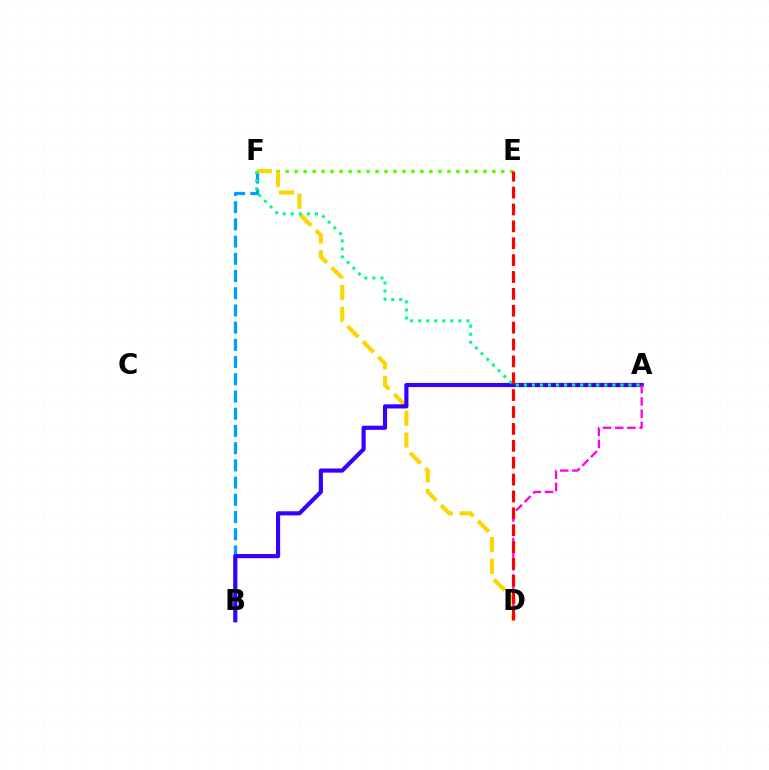{('B', 'F'): [{'color': '#009eff', 'line_style': 'dashed', 'thickness': 2.34}], ('E', 'F'): [{'color': '#4fff00', 'line_style': 'dotted', 'thickness': 2.44}], ('D', 'F'): [{'color': '#ffd500', 'line_style': 'dashed', 'thickness': 2.96}], ('A', 'B'): [{'color': '#3700ff', 'line_style': 'solid', 'thickness': 2.99}], ('A', 'F'): [{'color': '#00ff86', 'line_style': 'dotted', 'thickness': 2.19}], ('A', 'D'): [{'color': '#ff00ed', 'line_style': 'dashed', 'thickness': 1.66}], ('D', 'E'): [{'color': '#ff0000', 'line_style': 'dashed', 'thickness': 2.29}]}